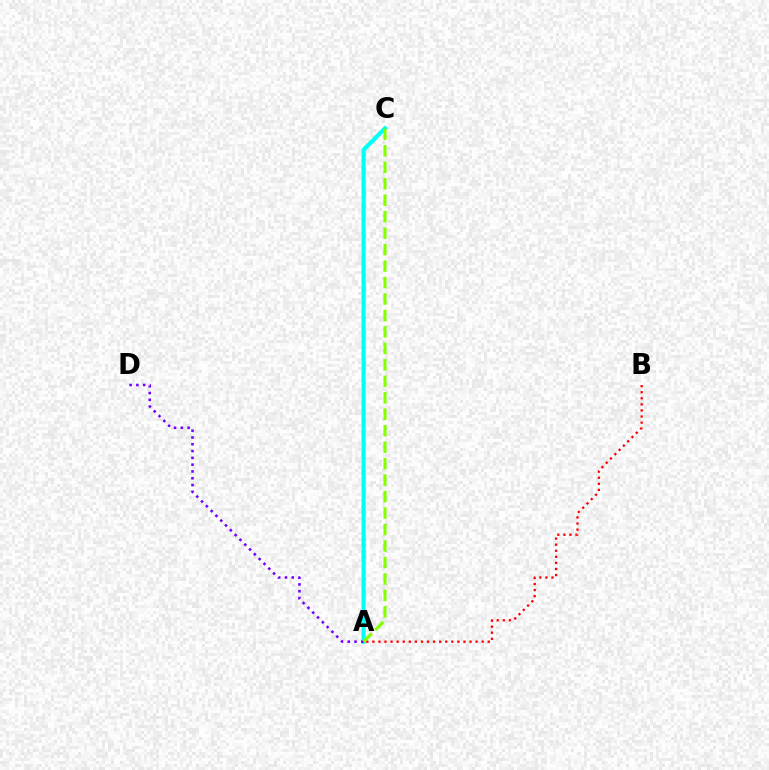{('A', 'B'): [{'color': '#ff0000', 'line_style': 'dotted', 'thickness': 1.65}], ('A', 'C'): [{'color': '#00fff6', 'line_style': 'solid', 'thickness': 3.0}, {'color': '#84ff00', 'line_style': 'dashed', 'thickness': 2.24}], ('A', 'D'): [{'color': '#7200ff', 'line_style': 'dotted', 'thickness': 1.85}]}